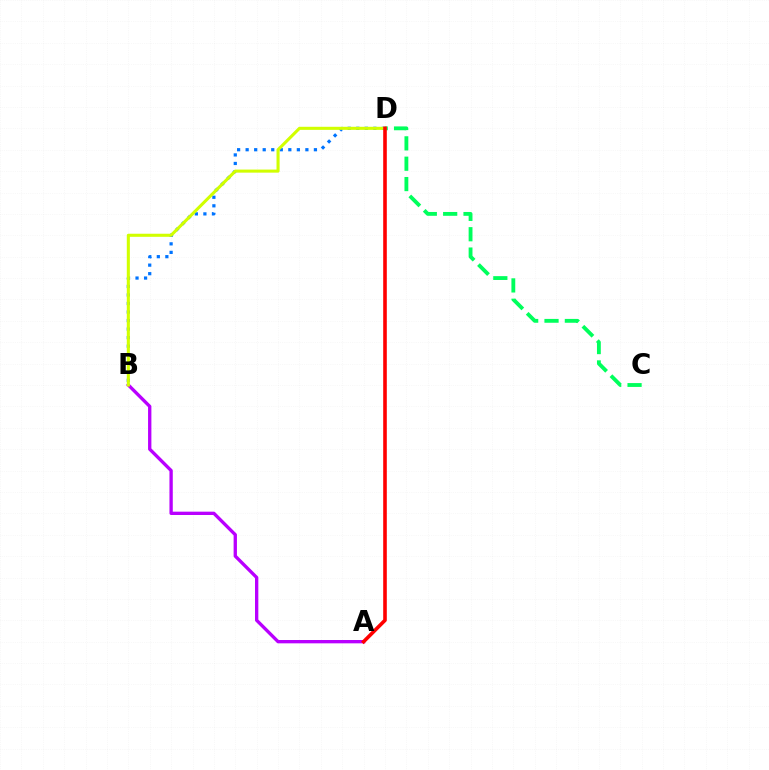{('B', 'D'): [{'color': '#0074ff', 'line_style': 'dotted', 'thickness': 2.32}, {'color': '#d1ff00', 'line_style': 'solid', 'thickness': 2.22}], ('A', 'B'): [{'color': '#b900ff', 'line_style': 'solid', 'thickness': 2.4}], ('C', 'D'): [{'color': '#00ff5c', 'line_style': 'dashed', 'thickness': 2.77}], ('A', 'D'): [{'color': '#ff0000', 'line_style': 'solid', 'thickness': 2.6}]}